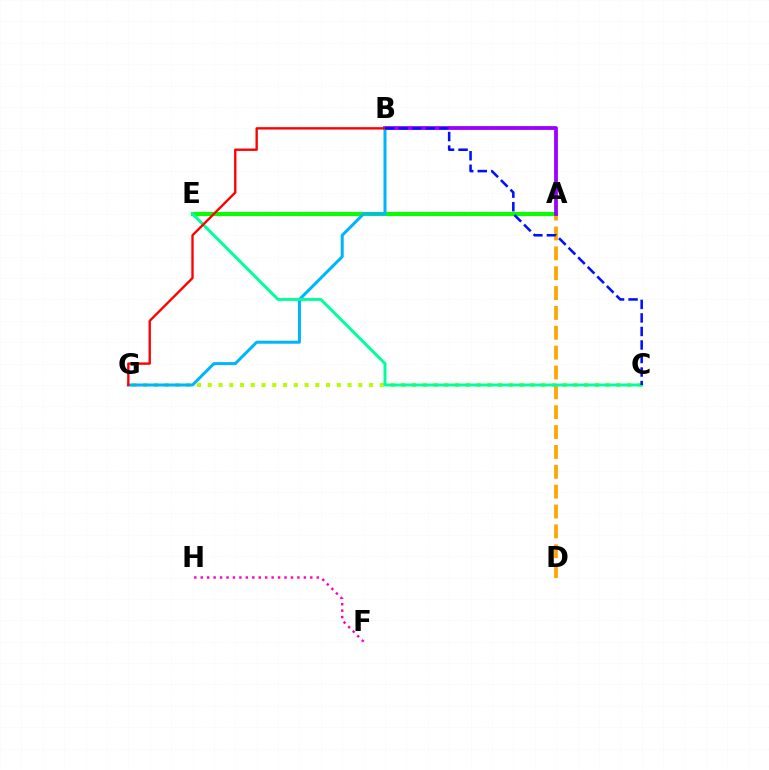{('C', 'G'): [{'color': '#b3ff00', 'line_style': 'dotted', 'thickness': 2.92}], ('A', 'D'): [{'color': '#ffa500', 'line_style': 'dashed', 'thickness': 2.7}], ('F', 'H'): [{'color': '#ff00bd', 'line_style': 'dotted', 'thickness': 1.75}], ('A', 'E'): [{'color': '#08ff00', 'line_style': 'solid', 'thickness': 2.95}], ('A', 'B'): [{'color': '#9b00ff', 'line_style': 'solid', 'thickness': 2.72}], ('B', 'G'): [{'color': '#00b5ff', 'line_style': 'solid', 'thickness': 2.17}, {'color': '#ff0000', 'line_style': 'solid', 'thickness': 1.7}], ('C', 'E'): [{'color': '#00ff9d', 'line_style': 'solid', 'thickness': 2.13}], ('B', 'C'): [{'color': '#0010ff', 'line_style': 'dashed', 'thickness': 1.84}]}